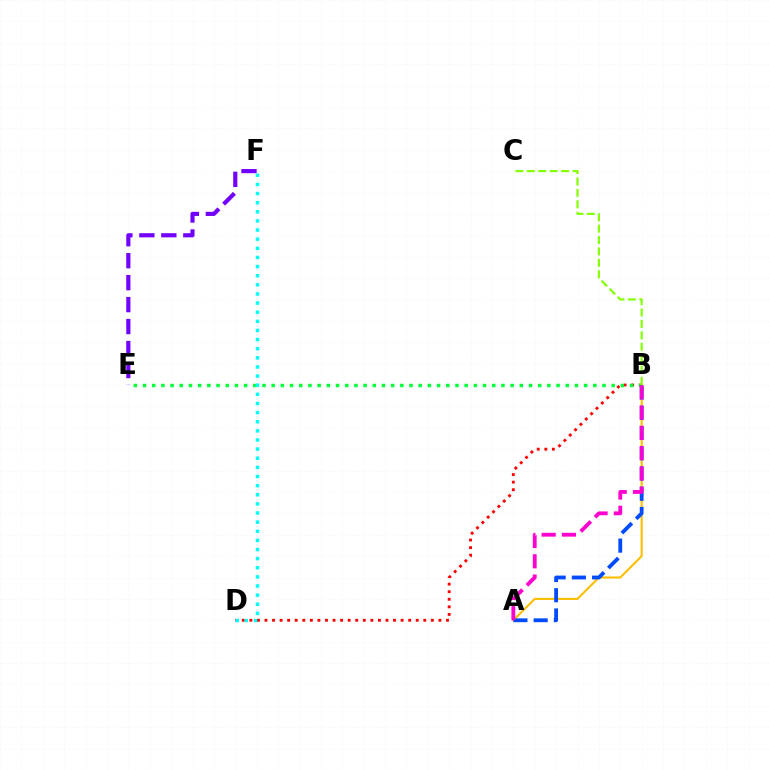{('B', 'D'): [{'color': '#ff0000', 'line_style': 'dotted', 'thickness': 2.05}], ('B', 'E'): [{'color': '#00ff39', 'line_style': 'dotted', 'thickness': 2.5}], ('A', 'B'): [{'color': '#ffbd00', 'line_style': 'solid', 'thickness': 1.5}, {'color': '#004bff', 'line_style': 'dashed', 'thickness': 2.75}, {'color': '#ff00cf', 'line_style': 'dashed', 'thickness': 2.75}], ('B', 'C'): [{'color': '#84ff00', 'line_style': 'dashed', 'thickness': 1.55}], ('D', 'F'): [{'color': '#00fff6', 'line_style': 'dotted', 'thickness': 2.48}], ('E', 'F'): [{'color': '#7200ff', 'line_style': 'dashed', 'thickness': 2.98}]}